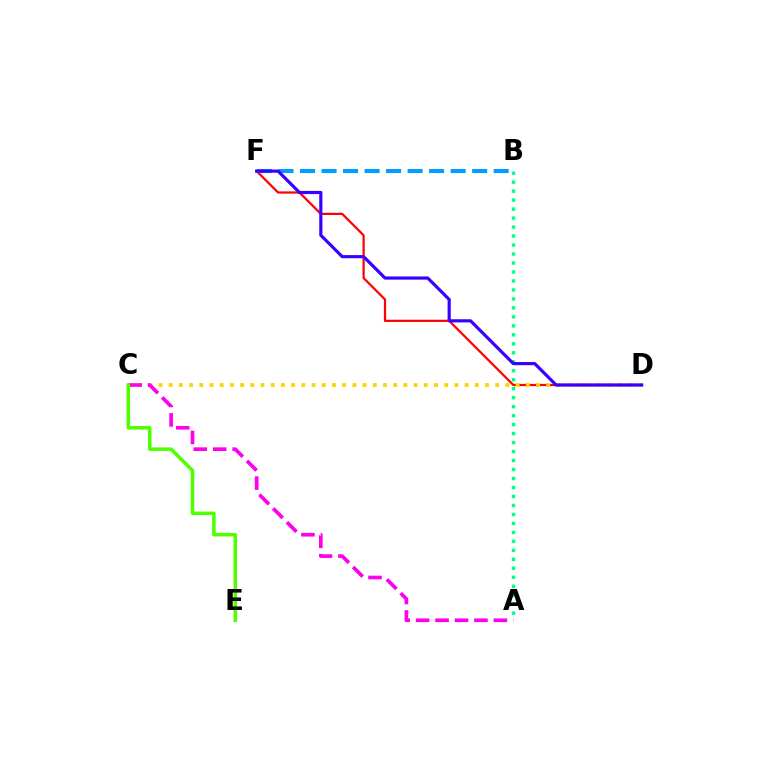{('D', 'F'): [{'color': '#ff0000', 'line_style': 'solid', 'thickness': 1.6}, {'color': '#3700ff', 'line_style': 'solid', 'thickness': 2.28}], ('A', 'B'): [{'color': '#00ff86', 'line_style': 'dotted', 'thickness': 2.44}], ('B', 'F'): [{'color': '#009eff', 'line_style': 'dashed', 'thickness': 2.92}], ('C', 'D'): [{'color': '#ffd500', 'line_style': 'dotted', 'thickness': 2.77}], ('A', 'C'): [{'color': '#ff00ed', 'line_style': 'dashed', 'thickness': 2.64}], ('C', 'E'): [{'color': '#4fff00', 'line_style': 'solid', 'thickness': 2.53}]}